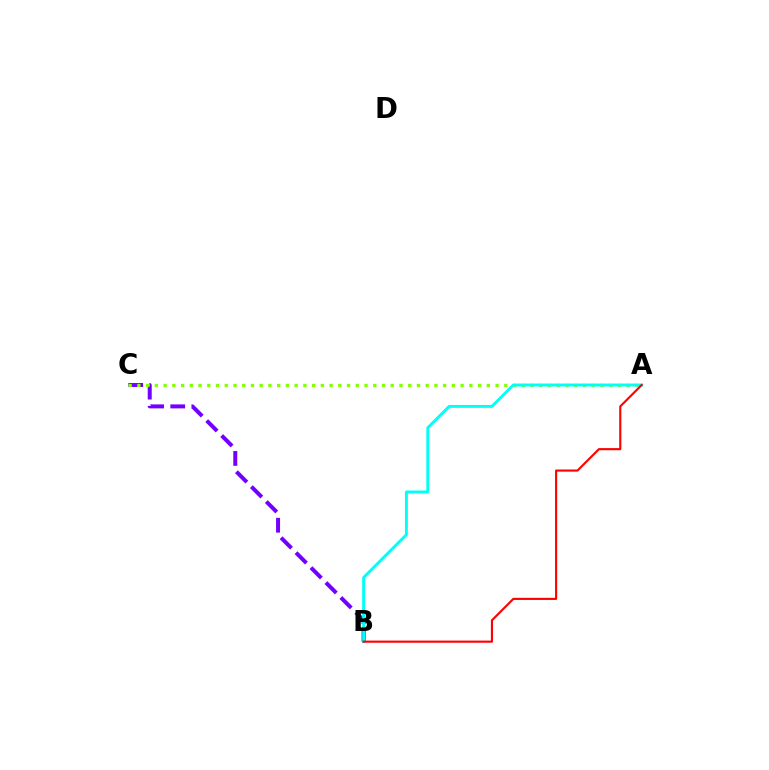{('B', 'C'): [{'color': '#7200ff', 'line_style': 'dashed', 'thickness': 2.87}], ('A', 'C'): [{'color': '#84ff00', 'line_style': 'dotted', 'thickness': 2.37}], ('A', 'B'): [{'color': '#00fff6', 'line_style': 'solid', 'thickness': 2.09}, {'color': '#ff0000', 'line_style': 'solid', 'thickness': 1.53}]}